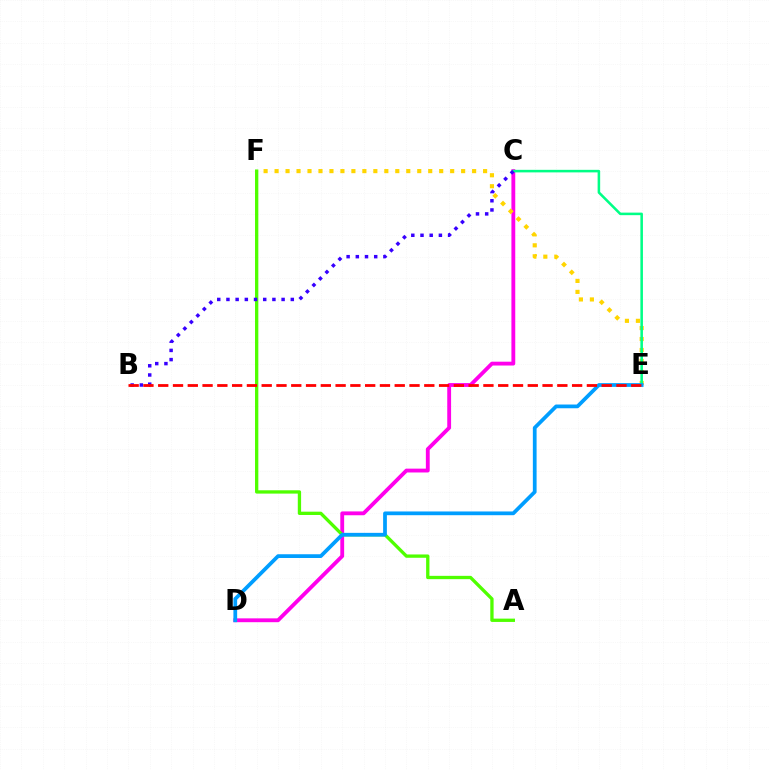{('C', 'D'): [{'color': '#ff00ed', 'line_style': 'solid', 'thickness': 2.76}], ('A', 'F'): [{'color': '#4fff00', 'line_style': 'solid', 'thickness': 2.39}], ('E', 'F'): [{'color': '#ffd500', 'line_style': 'dotted', 'thickness': 2.98}], ('C', 'E'): [{'color': '#00ff86', 'line_style': 'solid', 'thickness': 1.84}], ('D', 'E'): [{'color': '#009eff', 'line_style': 'solid', 'thickness': 2.69}], ('B', 'C'): [{'color': '#3700ff', 'line_style': 'dotted', 'thickness': 2.5}], ('B', 'E'): [{'color': '#ff0000', 'line_style': 'dashed', 'thickness': 2.01}]}